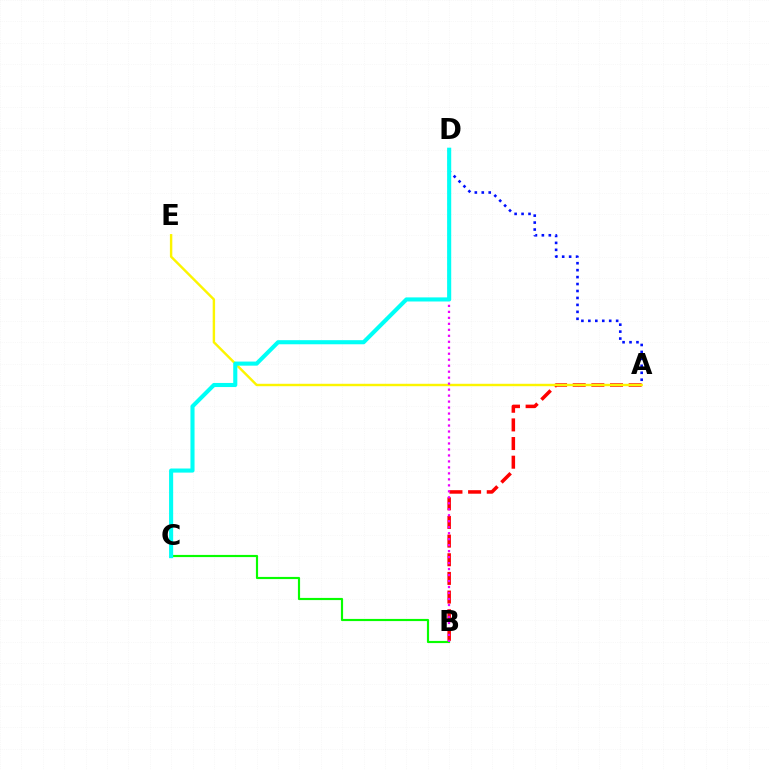{('A', 'D'): [{'color': '#0010ff', 'line_style': 'dotted', 'thickness': 1.89}], ('A', 'B'): [{'color': '#ff0000', 'line_style': 'dashed', 'thickness': 2.53}], ('A', 'E'): [{'color': '#fcf500', 'line_style': 'solid', 'thickness': 1.74}], ('B', 'C'): [{'color': '#08ff00', 'line_style': 'solid', 'thickness': 1.56}], ('B', 'D'): [{'color': '#ee00ff', 'line_style': 'dotted', 'thickness': 1.63}], ('C', 'D'): [{'color': '#00fff6', 'line_style': 'solid', 'thickness': 2.95}]}